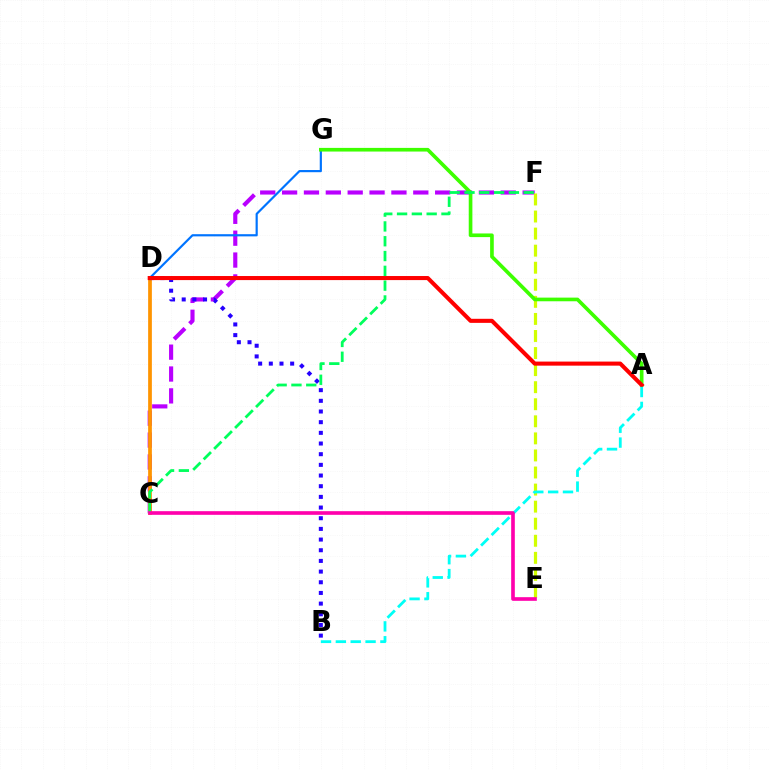{('C', 'F'): [{'color': '#b900ff', 'line_style': 'dashed', 'thickness': 2.97}, {'color': '#00ff5c', 'line_style': 'dashed', 'thickness': 2.01}], ('D', 'G'): [{'color': '#0074ff', 'line_style': 'solid', 'thickness': 1.57}], ('E', 'F'): [{'color': '#d1ff00', 'line_style': 'dashed', 'thickness': 2.32}], ('A', 'G'): [{'color': '#3dff00', 'line_style': 'solid', 'thickness': 2.63}], ('C', 'D'): [{'color': '#ff9400', 'line_style': 'solid', 'thickness': 2.69}], ('B', 'D'): [{'color': '#2500ff', 'line_style': 'dotted', 'thickness': 2.9}], ('A', 'D'): [{'color': '#ff0000', 'line_style': 'solid', 'thickness': 2.93}], ('A', 'B'): [{'color': '#00fff6', 'line_style': 'dashed', 'thickness': 2.02}], ('C', 'E'): [{'color': '#ff00ac', 'line_style': 'solid', 'thickness': 2.63}]}